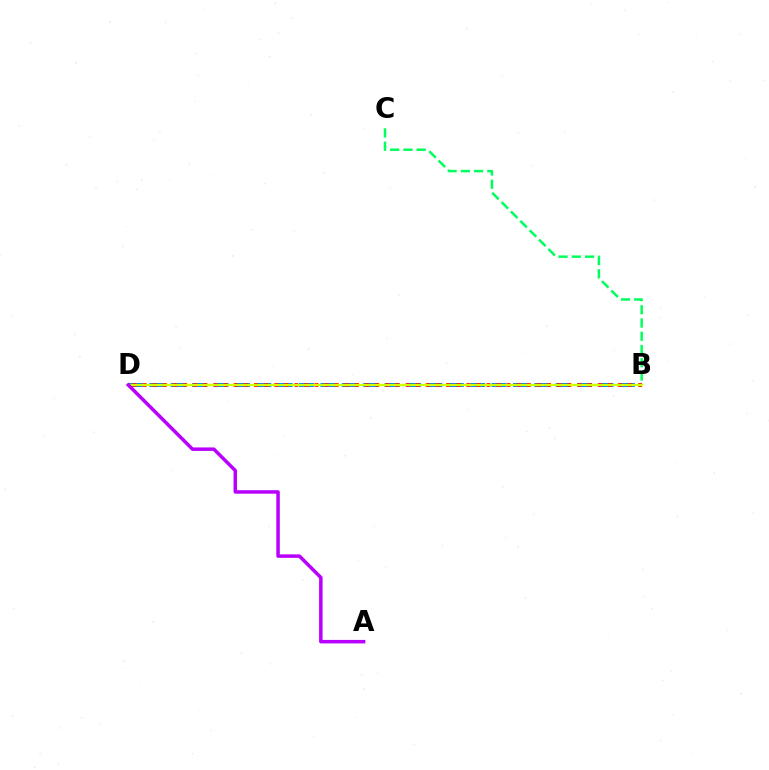{('B', 'D'): [{'color': '#0074ff', 'line_style': 'dashed', 'thickness': 2.91}, {'color': '#ff0000', 'line_style': 'dotted', 'thickness': 2.75}, {'color': '#d1ff00', 'line_style': 'solid', 'thickness': 1.68}], ('B', 'C'): [{'color': '#00ff5c', 'line_style': 'dashed', 'thickness': 1.8}], ('A', 'D'): [{'color': '#b900ff', 'line_style': 'solid', 'thickness': 2.51}]}